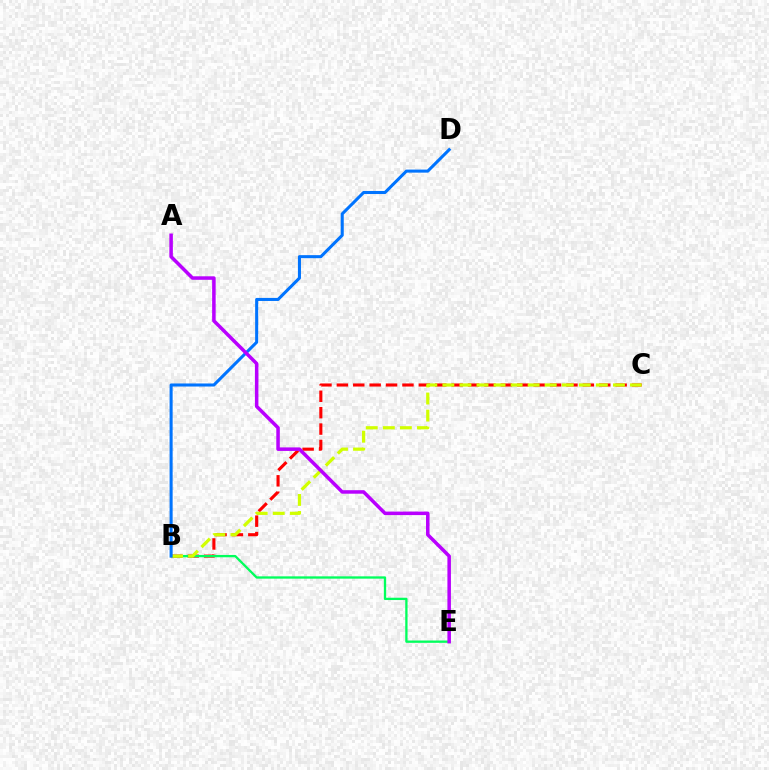{('B', 'C'): [{'color': '#ff0000', 'line_style': 'dashed', 'thickness': 2.23}, {'color': '#d1ff00', 'line_style': 'dashed', 'thickness': 2.32}], ('B', 'E'): [{'color': '#00ff5c', 'line_style': 'solid', 'thickness': 1.66}], ('B', 'D'): [{'color': '#0074ff', 'line_style': 'solid', 'thickness': 2.2}], ('A', 'E'): [{'color': '#b900ff', 'line_style': 'solid', 'thickness': 2.53}]}